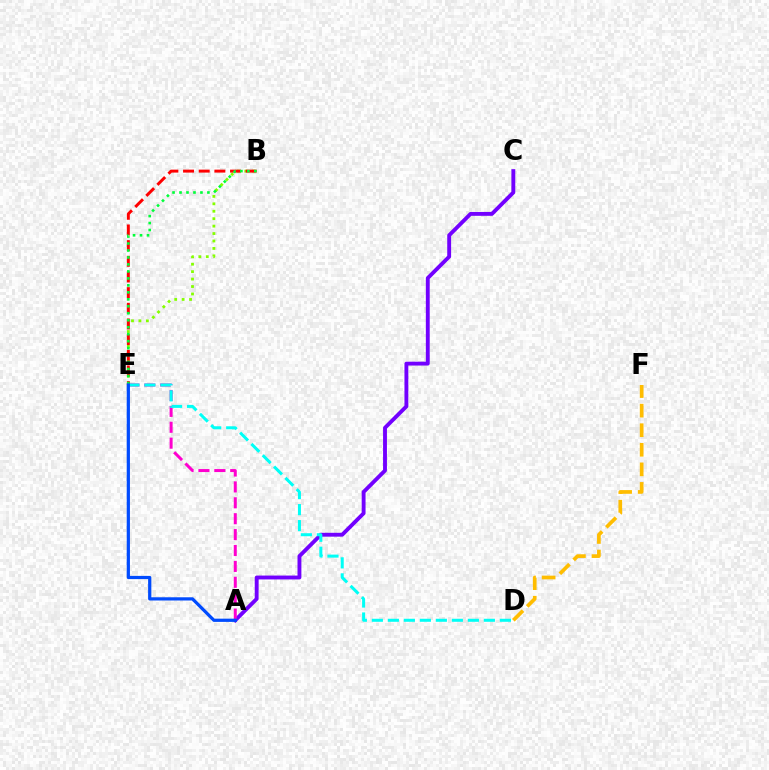{('A', 'C'): [{'color': '#7200ff', 'line_style': 'solid', 'thickness': 2.79}], ('D', 'F'): [{'color': '#ffbd00', 'line_style': 'dashed', 'thickness': 2.66}], ('B', 'E'): [{'color': '#84ff00', 'line_style': 'dotted', 'thickness': 2.02}, {'color': '#ff0000', 'line_style': 'dashed', 'thickness': 2.13}, {'color': '#00ff39', 'line_style': 'dotted', 'thickness': 1.89}], ('A', 'E'): [{'color': '#ff00cf', 'line_style': 'dashed', 'thickness': 2.16}, {'color': '#004bff', 'line_style': 'solid', 'thickness': 2.32}], ('D', 'E'): [{'color': '#00fff6', 'line_style': 'dashed', 'thickness': 2.17}]}